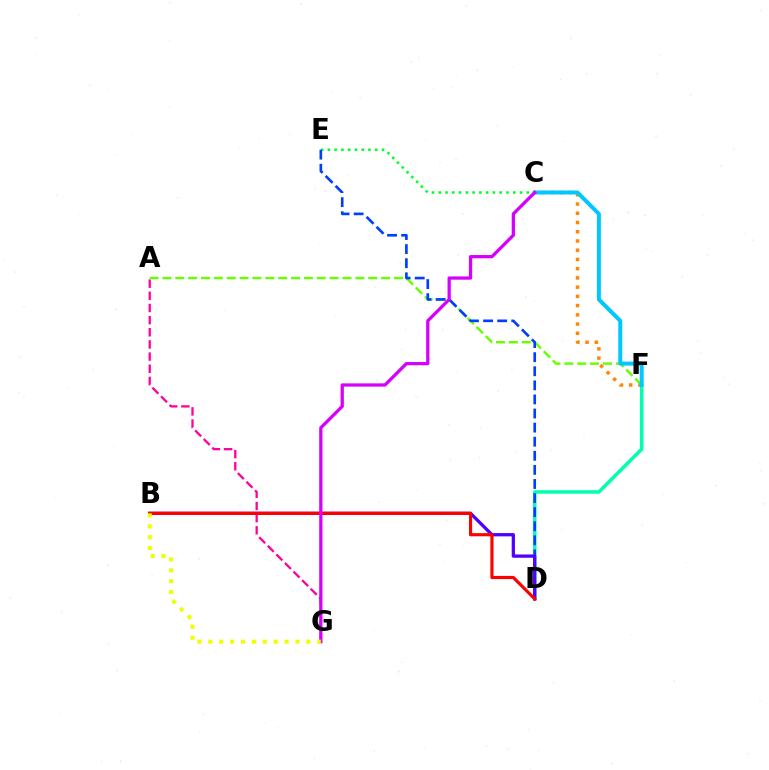{('C', 'F'): [{'color': '#ff8800', 'line_style': 'dotted', 'thickness': 2.51}, {'color': '#00c7ff', 'line_style': 'solid', 'thickness': 2.87}], ('A', 'G'): [{'color': '#ff00a0', 'line_style': 'dashed', 'thickness': 1.65}], ('C', 'E'): [{'color': '#00ff27', 'line_style': 'dotted', 'thickness': 1.84}], ('D', 'F'): [{'color': '#00ffaf', 'line_style': 'solid', 'thickness': 2.52}], ('A', 'F'): [{'color': '#66ff00', 'line_style': 'dashed', 'thickness': 1.75}], ('D', 'E'): [{'color': '#003fff', 'line_style': 'dashed', 'thickness': 1.91}], ('B', 'D'): [{'color': '#4f00ff', 'line_style': 'solid', 'thickness': 2.35}, {'color': '#ff0000', 'line_style': 'solid', 'thickness': 2.27}], ('C', 'G'): [{'color': '#d600ff', 'line_style': 'solid', 'thickness': 2.35}], ('B', 'G'): [{'color': '#eeff00', 'line_style': 'dotted', 'thickness': 2.96}]}